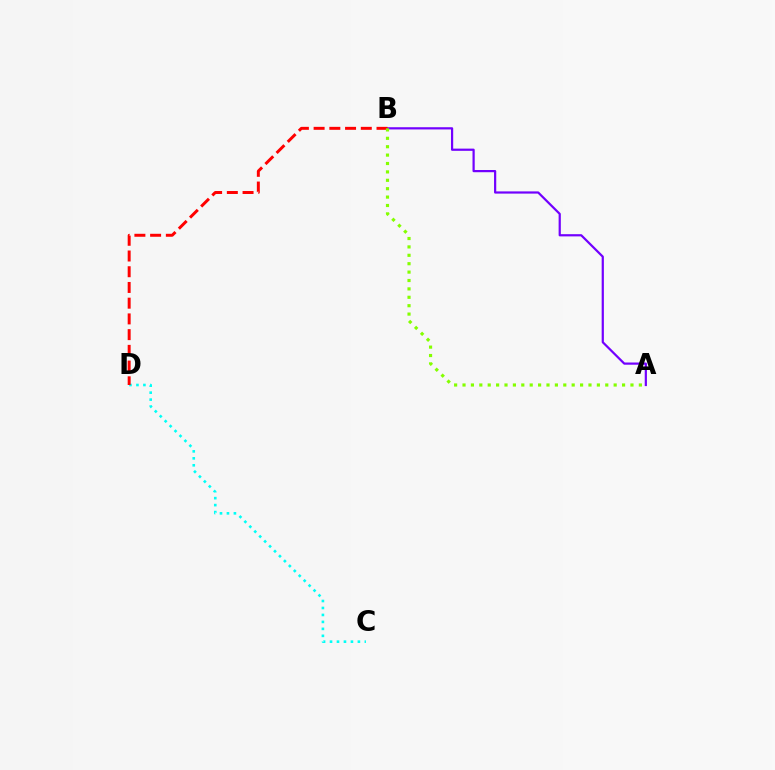{('C', 'D'): [{'color': '#00fff6', 'line_style': 'dotted', 'thickness': 1.89}], ('A', 'B'): [{'color': '#7200ff', 'line_style': 'solid', 'thickness': 1.59}, {'color': '#84ff00', 'line_style': 'dotted', 'thickness': 2.28}], ('B', 'D'): [{'color': '#ff0000', 'line_style': 'dashed', 'thickness': 2.14}]}